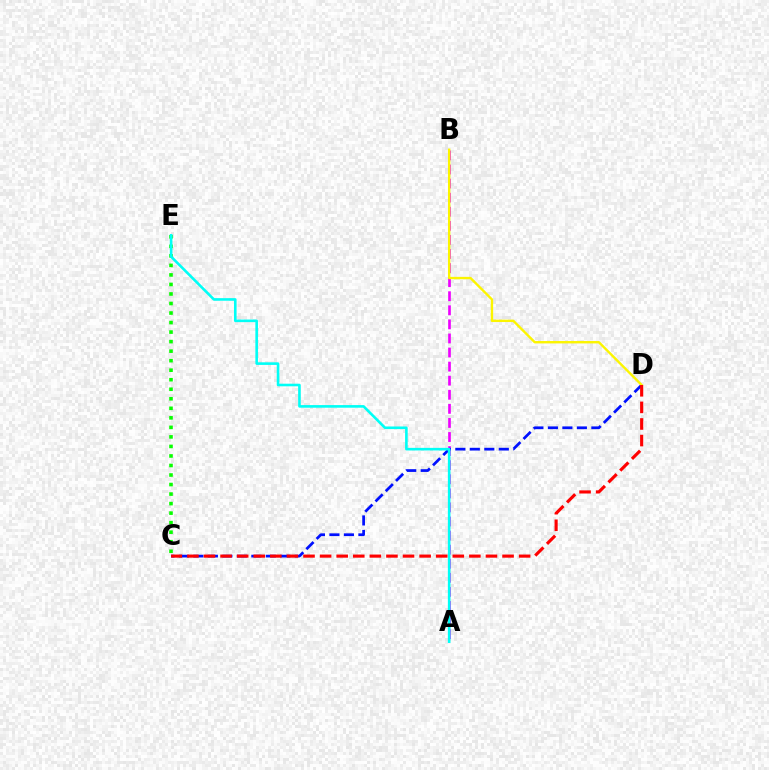{('C', 'E'): [{'color': '#08ff00', 'line_style': 'dotted', 'thickness': 2.59}], ('A', 'B'): [{'color': '#ee00ff', 'line_style': 'dashed', 'thickness': 1.91}], ('C', 'D'): [{'color': '#0010ff', 'line_style': 'dashed', 'thickness': 1.97}, {'color': '#ff0000', 'line_style': 'dashed', 'thickness': 2.25}], ('A', 'E'): [{'color': '#00fff6', 'line_style': 'solid', 'thickness': 1.87}], ('B', 'D'): [{'color': '#fcf500', 'line_style': 'solid', 'thickness': 1.72}]}